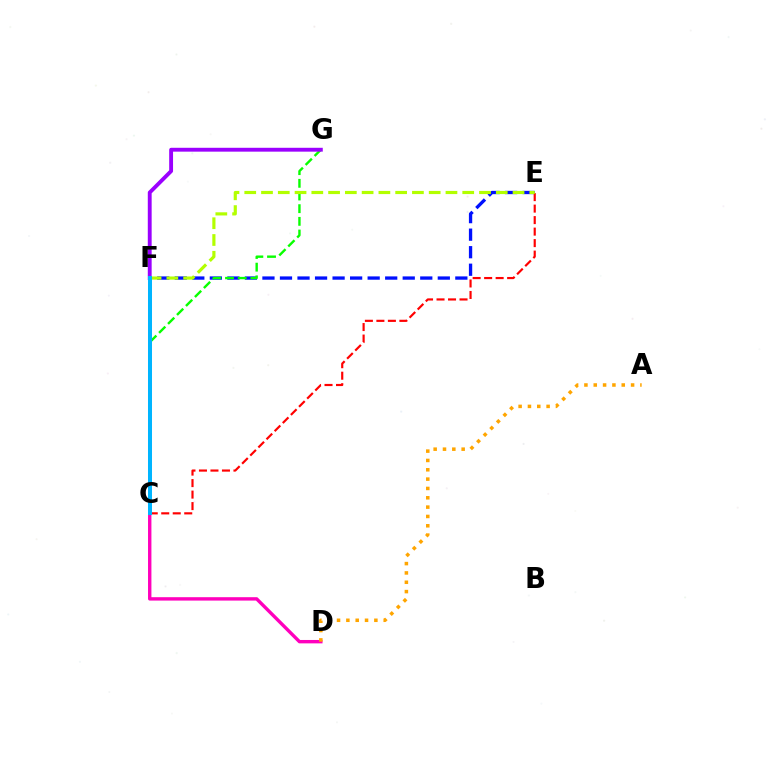{('E', 'F'): [{'color': '#0010ff', 'line_style': 'dashed', 'thickness': 2.38}, {'color': '#b3ff00', 'line_style': 'dashed', 'thickness': 2.28}], ('C', 'D'): [{'color': '#ff00bd', 'line_style': 'solid', 'thickness': 2.44}], ('C', 'G'): [{'color': '#08ff00', 'line_style': 'dashed', 'thickness': 1.72}], ('A', 'D'): [{'color': '#ffa500', 'line_style': 'dotted', 'thickness': 2.54}], ('C', 'E'): [{'color': '#ff0000', 'line_style': 'dashed', 'thickness': 1.56}], ('F', 'G'): [{'color': '#9b00ff', 'line_style': 'solid', 'thickness': 2.78}], ('C', 'F'): [{'color': '#00ff9d', 'line_style': 'solid', 'thickness': 2.56}, {'color': '#00b5ff', 'line_style': 'solid', 'thickness': 2.89}]}